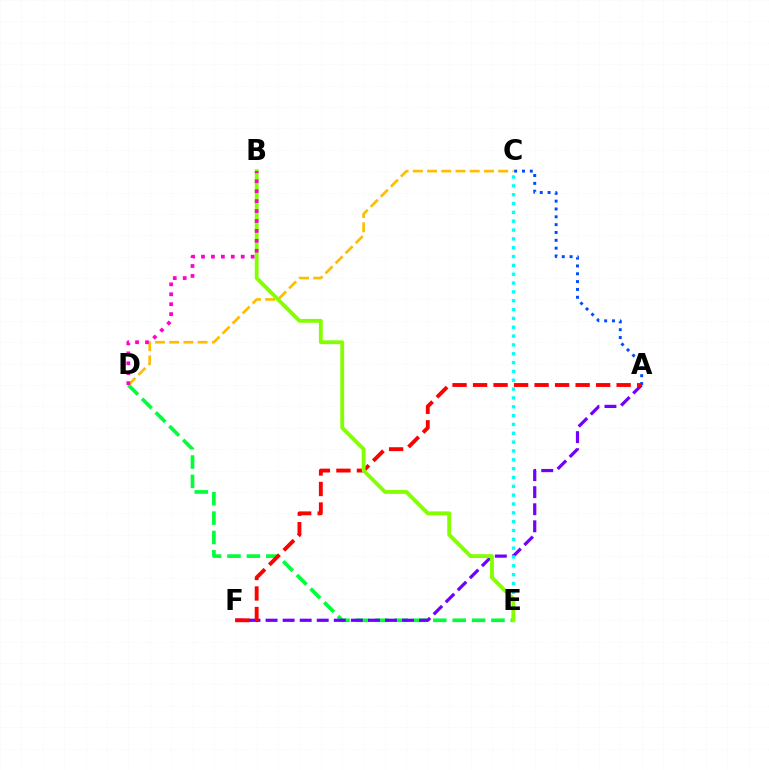{('A', 'C'): [{'color': '#004bff', 'line_style': 'dotted', 'thickness': 2.13}], ('D', 'E'): [{'color': '#00ff39', 'line_style': 'dashed', 'thickness': 2.63}], ('A', 'F'): [{'color': '#7200ff', 'line_style': 'dashed', 'thickness': 2.32}, {'color': '#ff0000', 'line_style': 'dashed', 'thickness': 2.79}], ('C', 'E'): [{'color': '#00fff6', 'line_style': 'dotted', 'thickness': 2.4}], ('C', 'D'): [{'color': '#ffbd00', 'line_style': 'dashed', 'thickness': 1.93}], ('B', 'E'): [{'color': '#84ff00', 'line_style': 'solid', 'thickness': 2.76}], ('B', 'D'): [{'color': '#ff00cf', 'line_style': 'dotted', 'thickness': 2.7}]}